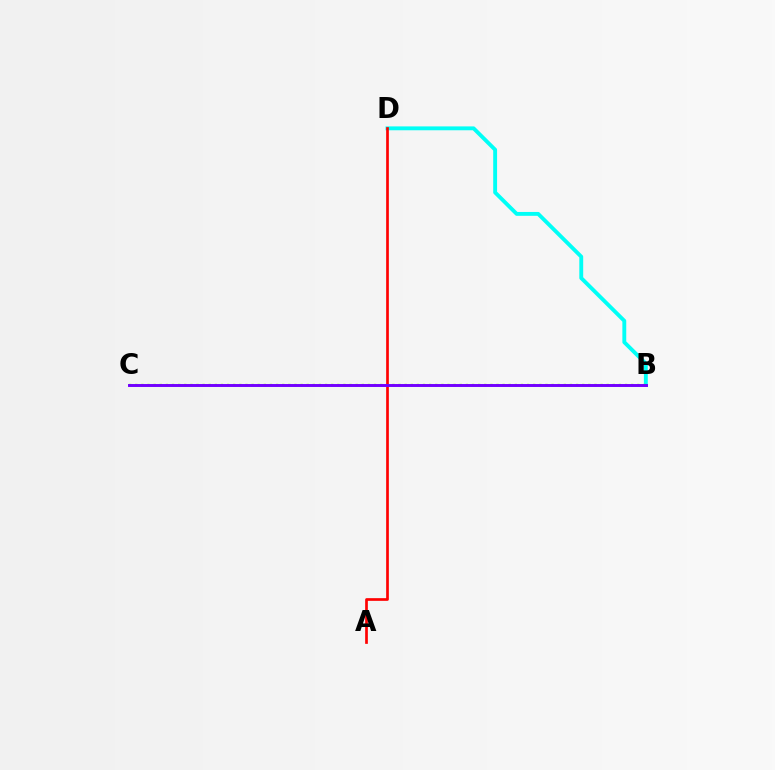{('B', 'D'): [{'color': '#00fff6', 'line_style': 'solid', 'thickness': 2.79}], ('B', 'C'): [{'color': '#84ff00', 'line_style': 'dotted', 'thickness': 1.66}, {'color': '#7200ff', 'line_style': 'solid', 'thickness': 2.11}], ('A', 'D'): [{'color': '#ff0000', 'line_style': 'solid', 'thickness': 1.94}]}